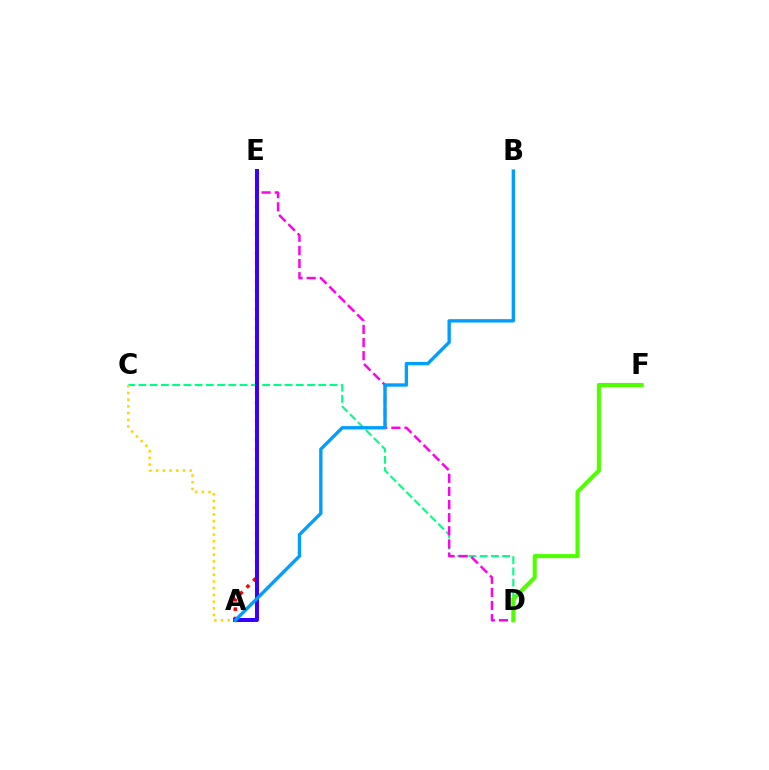{('A', 'E'): [{'color': '#ff0000', 'line_style': 'dotted', 'thickness': 2.54}, {'color': '#3700ff', 'line_style': 'solid', 'thickness': 2.88}], ('C', 'D'): [{'color': '#00ff86', 'line_style': 'dashed', 'thickness': 1.53}], ('D', 'E'): [{'color': '#ff00ed', 'line_style': 'dashed', 'thickness': 1.78}], ('A', 'C'): [{'color': '#ffd500', 'line_style': 'dotted', 'thickness': 1.82}], ('A', 'B'): [{'color': '#009eff', 'line_style': 'solid', 'thickness': 2.42}], ('D', 'F'): [{'color': '#4fff00', 'line_style': 'solid', 'thickness': 2.94}]}